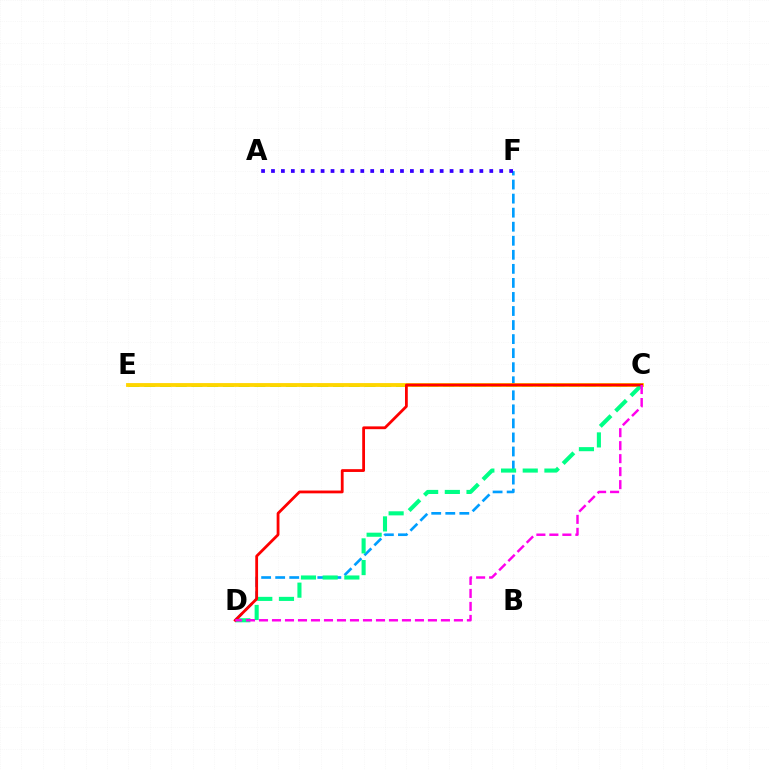{('C', 'E'): [{'color': '#4fff00', 'line_style': 'dashed', 'thickness': 2.14}, {'color': '#ffd500', 'line_style': 'solid', 'thickness': 2.76}], ('D', 'F'): [{'color': '#009eff', 'line_style': 'dashed', 'thickness': 1.91}], ('C', 'D'): [{'color': '#00ff86', 'line_style': 'dashed', 'thickness': 2.95}, {'color': '#ff0000', 'line_style': 'solid', 'thickness': 2.01}, {'color': '#ff00ed', 'line_style': 'dashed', 'thickness': 1.77}], ('A', 'F'): [{'color': '#3700ff', 'line_style': 'dotted', 'thickness': 2.7}]}